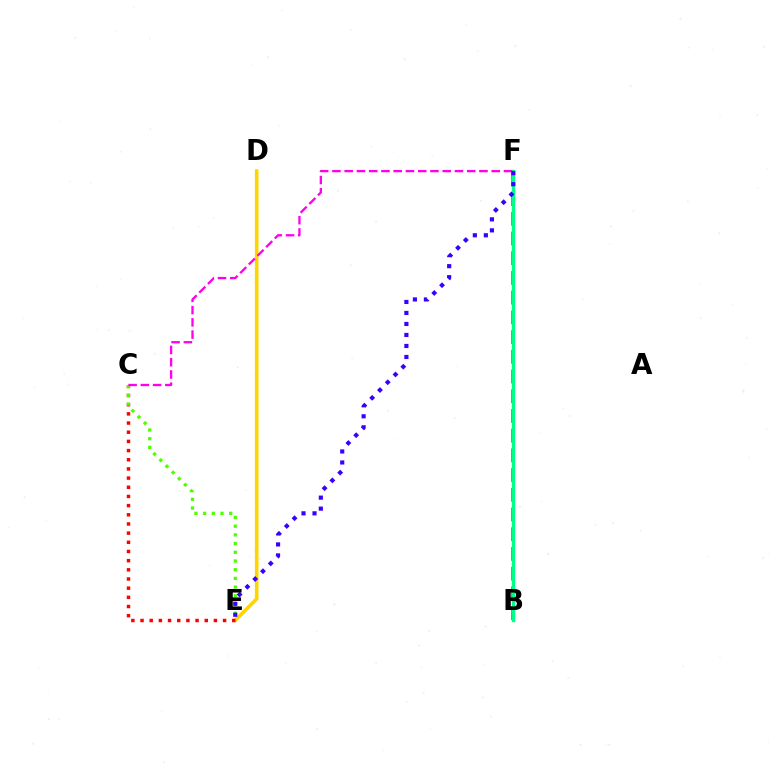{('B', 'F'): [{'color': '#009eff', 'line_style': 'dashed', 'thickness': 2.68}, {'color': '#00ff86', 'line_style': 'solid', 'thickness': 2.43}], ('D', 'E'): [{'color': '#ffd500', 'line_style': 'solid', 'thickness': 2.61}], ('C', 'E'): [{'color': '#ff0000', 'line_style': 'dotted', 'thickness': 2.49}, {'color': '#4fff00', 'line_style': 'dotted', 'thickness': 2.36}], ('C', 'F'): [{'color': '#ff00ed', 'line_style': 'dashed', 'thickness': 1.66}], ('E', 'F'): [{'color': '#3700ff', 'line_style': 'dotted', 'thickness': 2.99}]}